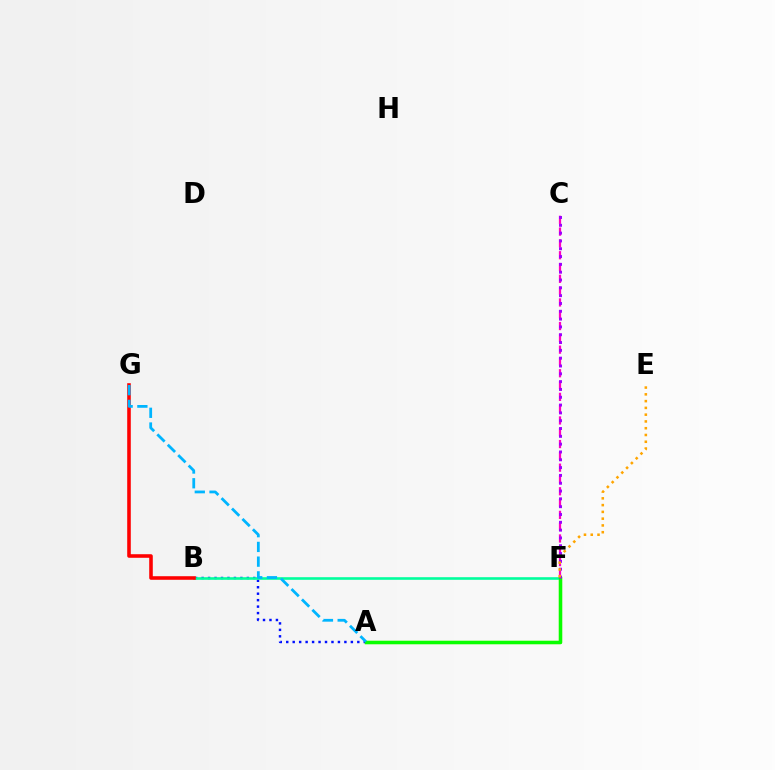{('A', 'F'): [{'color': '#b3ff00', 'line_style': 'solid', 'thickness': 2.31}, {'color': '#08ff00', 'line_style': 'solid', 'thickness': 2.5}], ('C', 'F'): [{'color': '#ff00bd', 'line_style': 'dashed', 'thickness': 1.6}, {'color': '#9b00ff', 'line_style': 'dotted', 'thickness': 2.12}], ('A', 'B'): [{'color': '#0010ff', 'line_style': 'dotted', 'thickness': 1.76}], ('B', 'F'): [{'color': '#00ff9d', 'line_style': 'solid', 'thickness': 1.88}], ('B', 'G'): [{'color': '#ff0000', 'line_style': 'solid', 'thickness': 2.58}], ('E', 'F'): [{'color': '#ffa500', 'line_style': 'dotted', 'thickness': 1.84}], ('A', 'G'): [{'color': '#00b5ff', 'line_style': 'dashed', 'thickness': 2.0}]}